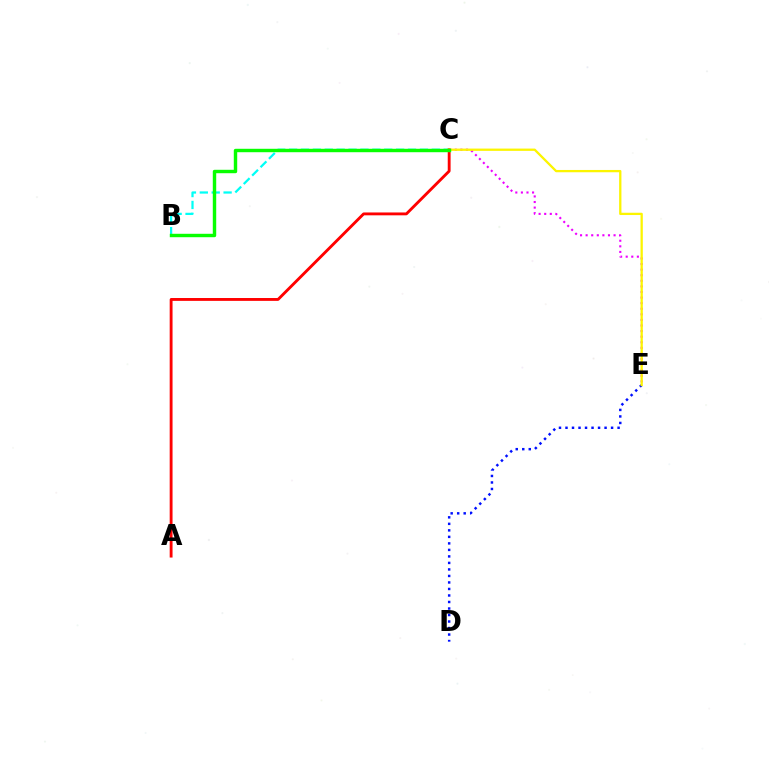{('B', 'C'): [{'color': '#00fff6', 'line_style': 'dashed', 'thickness': 1.62}, {'color': '#08ff00', 'line_style': 'solid', 'thickness': 2.47}], ('C', 'E'): [{'color': '#ee00ff', 'line_style': 'dotted', 'thickness': 1.52}, {'color': '#fcf500', 'line_style': 'solid', 'thickness': 1.65}], ('A', 'C'): [{'color': '#ff0000', 'line_style': 'solid', 'thickness': 2.06}], ('D', 'E'): [{'color': '#0010ff', 'line_style': 'dotted', 'thickness': 1.77}]}